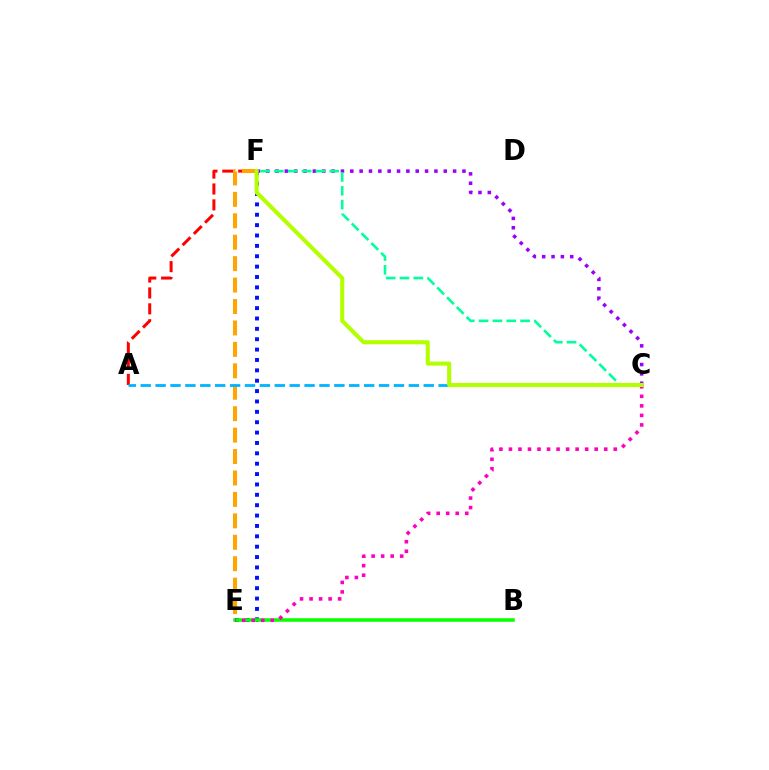{('C', 'F'): [{'color': '#9b00ff', 'line_style': 'dotted', 'thickness': 2.54}, {'color': '#00ff9d', 'line_style': 'dashed', 'thickness': 1.88}, {'color': '#b3ff00', 'line_style': 'solid', 'thickness': 2.92}], ('A', 'F'): [{'color': '#ff0000', 'line_style': 'dashed', 'thickness': 2.16}], ('E', 'F'): [{'color': '#ffa500', 'line_style': 'dashed', 'thickness': 2.91}, {'color': '#0010ff', 'line_style': 'dotted', 'thickness': 2.82}], ('A', 'C'): [{'color': '#00b5ff', 'line_style': 'dashed', 'thickness': 2.02}], ('B', 'E'): [{'color': '#08ff00', 'line_style': 'solid', 'thickness': 2.52}], ('C', 'E'): [{'color': '#ff00bd', 'line_style': 'dotted', 'thickness': 2.59}]}